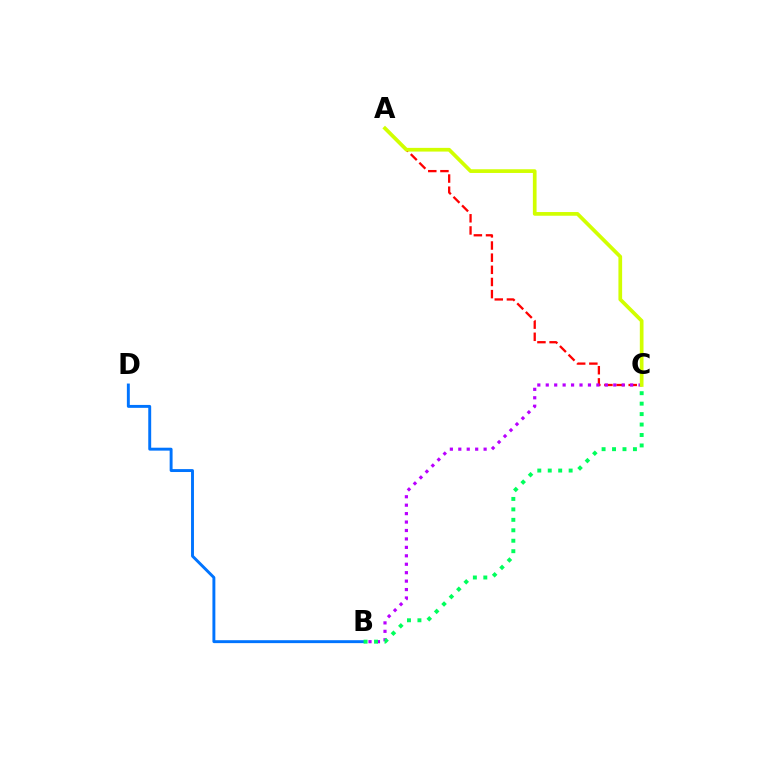{('A', 'C'): [{'color': '#ff0000', 'line_style': 'dashed', 'thickness': 1.65}, {'color': '#d1ff00', 'line_style': 'solid', 'thickness': 2.67}], ('B', 'D'): [{'color': '#0074ff', 'line_style': 'solid', 'thickness': 2.1}], ('B', 'C'): [{'color': '#b900ff', 'line_style': 'dotted', 'thickness': 2.29}, {'color': '#00ff5c', 'line_style': 'dotted', 'thickness': 2.84}]}